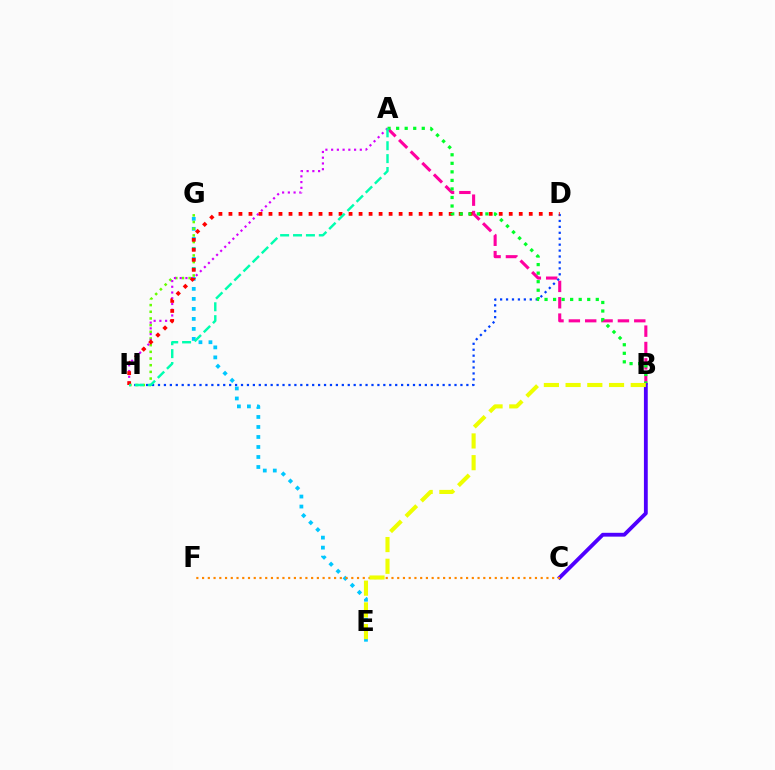{('A', 'B'): [{'color': '#ff00a0', 'line_style': 'dashed', 'thickness': 2.22}, {'color': '#00ff27', 'line_style': 'dotted', 'thickness': 2.32}], ('D', 'H'): [{'color': '#003fff', 'line_style': 'dotted', 'thickness': 1.61}, {'color': '#ff0000', 'line_style': 'dotted', 'thickness': 2.72}], ('E', 'G'): [{'color': '#00c7ff', 'line_style': 'dotted', 'thickness': 2.72}], ('G', 'H'): [{'color': '#66ff00', 'line_style': 'dotted', 'thickness': 1.81}], ('A', 'H'): [{'color': '#d600ff', 'line_style': 'dotted', 'thickness': 1.56}, {'color': '#00ffaf', 'line_style': 'dashed', 'thickness': 1.75}], ('B', 'C'): [{'color': '#4f00ff', 'line_style': 'solid', 'thickness': 2.76}], ('C', 'F'): [{'color': '#ff8800', 'line_style': 'dotted', 'thickness': 1.56}], ('B', 'E'): [{'color': '#eeff00', 'line_style': 'dashed', 'thickness': 2.95}]}